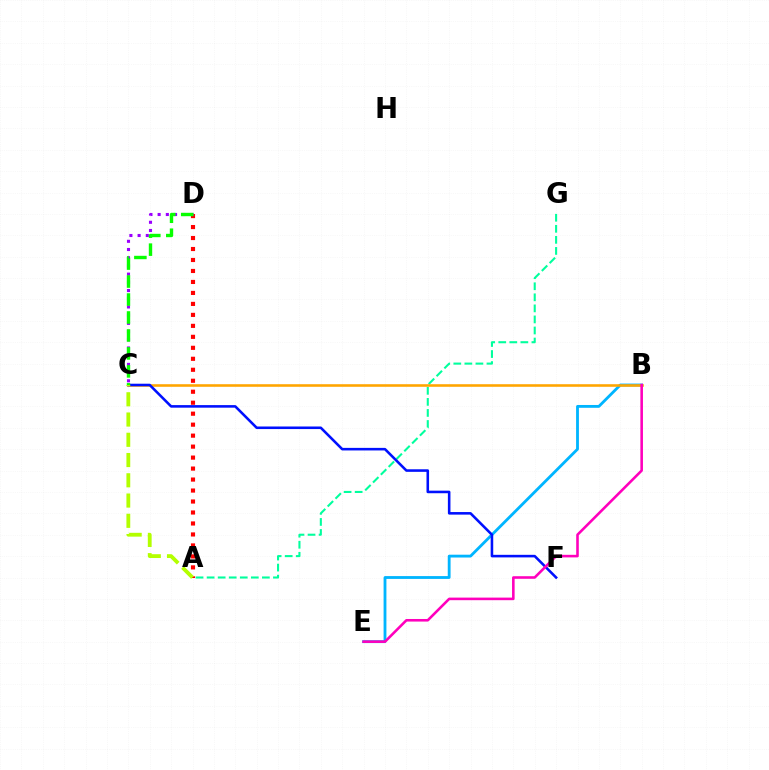{('B', 'E'): [{'color': '#00b5ff', 'line_style': 'solid', 'thickness': 2.03}, {'color': '#ff00bd', 'line_style': 'solid', 'thickness': 1.86}], ('A', 'G'): [{'color': '#00ff9d', 'line_style': 'dashed', 'thickness': 1.5}], ('A', 'D'): [{'color': '#ff0000', 'line_style': 'dotted', 'thickness': 2.98}], ('C', 'D'): [{'color': '#9b00ff', 'line_style': 'dotted', 'thickness': 2.23}, {'color': '#08ff00', 'line_style': 'dashed', 'thickness': 2.44}], ('B', 'C'): [{'color': '#ffa500', 'line_style': 'solid', 'thickness': 1.86}], ('C', 'F'): [{'color': '#0010ff', 'line_style': 'solid', 'thickness': 1.85}], ('A', 'C'): [{'color': '#b3ff00', 'line_style': 'dashed', 'thickness': 2.75}]}